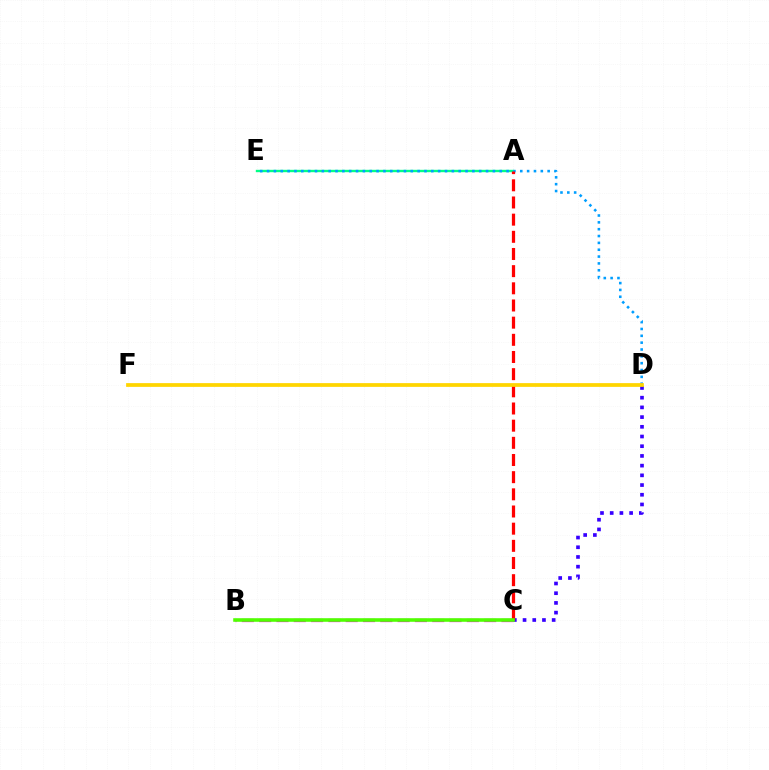{('A', 'E'): [{'color': '#00ff86', 'line_style': 'solid', 'thickness': 1.72}], ('C', 'D'): [{'color': '#3700ff', 'line_style': 'dotted', 'thickness': 2.64}], ('D', 'E'): [{'color': '#009eff', 'line_style': 'dotted', 'thickness': 1.86}], ('B', 'C'): [{'color': '#ff00ed', 'line_style': 'dashed', 'thickness': 2.35}, {'color': '#4fff00', 'line_style': 'solid', 'thickness': 2.57}], ('A', 'C'): [{'color': '#ff0000', 'line_style': 'dashed', 'thickness': 2.33}], ('D', 'F'): [{'color': '#ffd500', 'line_style': 'solid', 'thickness': 2.7}]}